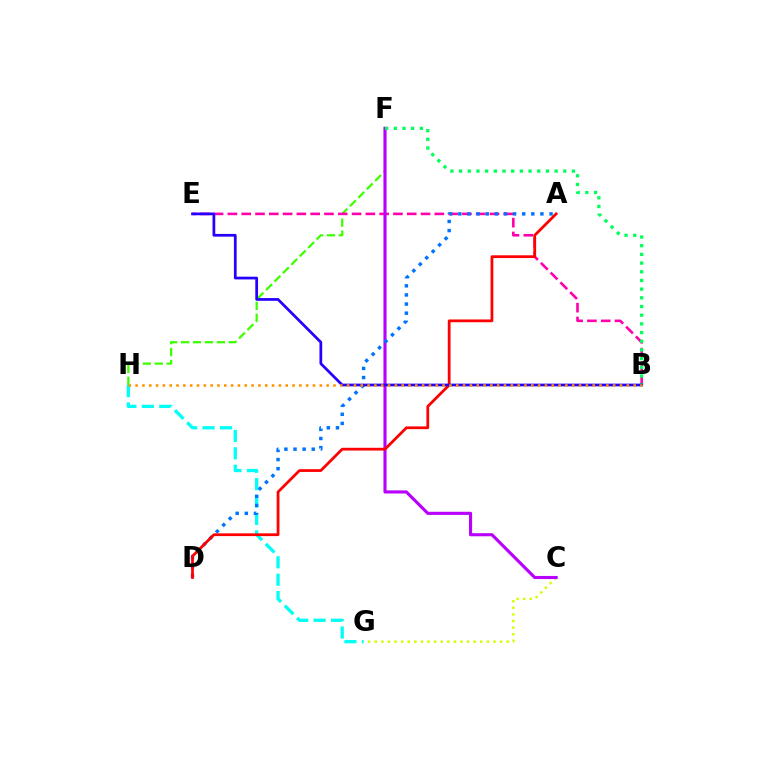{('F', 'H'): [{'color': '#3dff00', 'line_style': 'dashed', 'thickness': 1.62}], ('C', 'G'): [{'color': '#d1ff00', 'line_style': 'dotted', 'thickness': 1.79}], ('B', 'E'): [{'color': '#ff00ac', 'line_style': 'dashed', 'thickness': 1.87}, {'color': '#2500ff', 'line_style': 'solid', 'thickness': 1.97}], ('G', 'H'): [{'color': '#00fff6', 'line_style': 'dashed', 'thickness': 2.36}], ('C', 'F'): [{'color': '#b900ff', 'line_style': 'solid', 'thickness': 2.24}], ('A', 'D'): [{'color': '#0074ff', 'line_style': 'dotted', 'thickness': 2.48}, {'color': '#ff0000', 'line_style': 'solid', 'thickness': 1.99}], ('B', 'F'): [{'color': '#00ff5c', 'line_style': 'dotted', 'thickness': 2.36}], ('B', 'H'): [{'color': '#ff9400', 'line_style': 'dotted', 'thickness': 1.85}]}